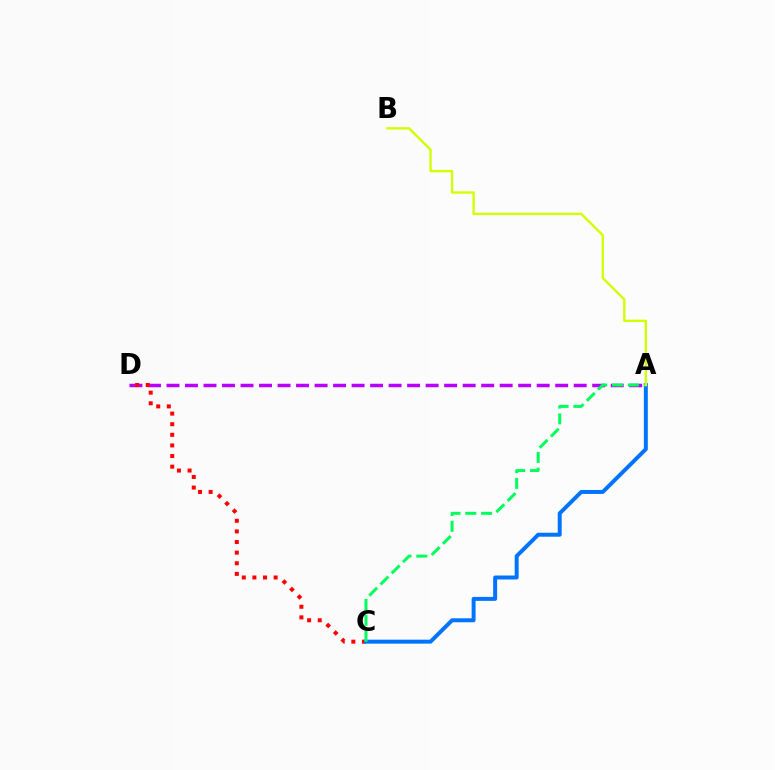{('A', 'D'): [{'color': '#b900ff', 'line_style': 'dashed', 'thickness': 2.51}], ('C', 'D'): [{'color': '#ff0000', 'line_style': 'dotted', 'thickness': 2.88}], ('A', 'C'): [{'color': '#0074ff', 'line_style': 'solid', 'thickness': 2.85}, {'color': '#00ff5c', 'line_style': 'dashed', 'thickness': 2.15}], ('A', 'B'): [{'color': '#d1ff00', 'line_style': 'solid', 'thickness': 1.7}]}